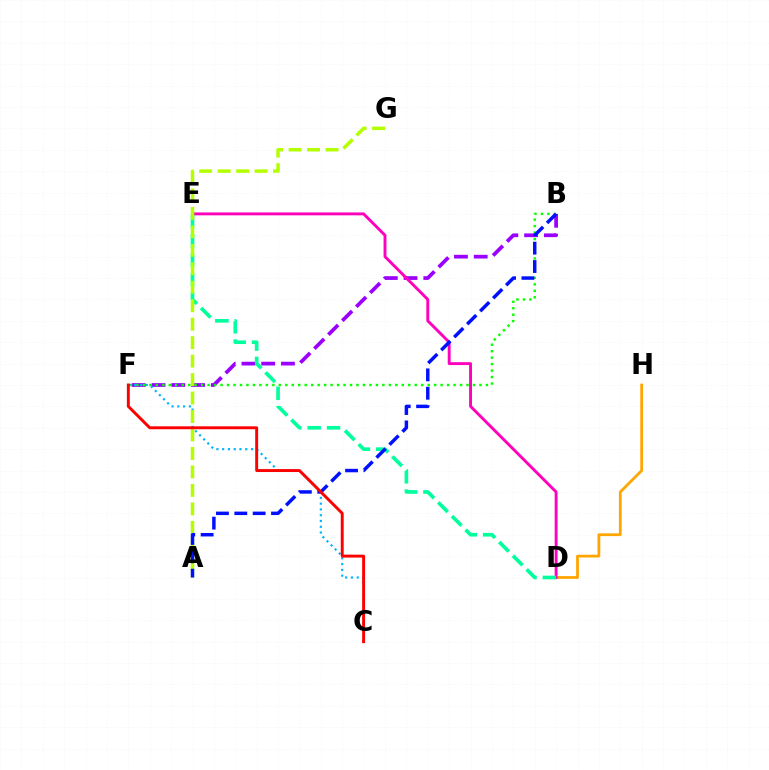{('D', 'H'): [{'color': '#ffa500', 'line_style': 'solid', 'thickness': 1.99}], ('B', 'F'): [{'color': '#9b00ff', 'line_style': 'dashed', 'thickness': 2.68}, {'color': '#08ff00', 'line_style': 'dotted', 'thickness': 1.76}], ('D', 'E'): [{'color': '#ff00bd', 'line_style': 'solid', 'thickness': 2.08}, {'color': '#00ff9d', 'line_style': 'dashed', 'thickness': 2.63}], ('C', 'F'): [{'color': '#00b5ff', 'line_style': 'dotted', 'thickness': 1.57}, {'color': '#ff0000', 'line_style': 'solid', 'thickness': 2.11}], ('A', 'G'): [{'color': '#b3ff00', 'line_style': 'dashed', 'thickness': 2.51}], ('A', 'B'): [{'color': '#0010ff', 'line_style': 'dashed', 'thickness': 2.49}]}